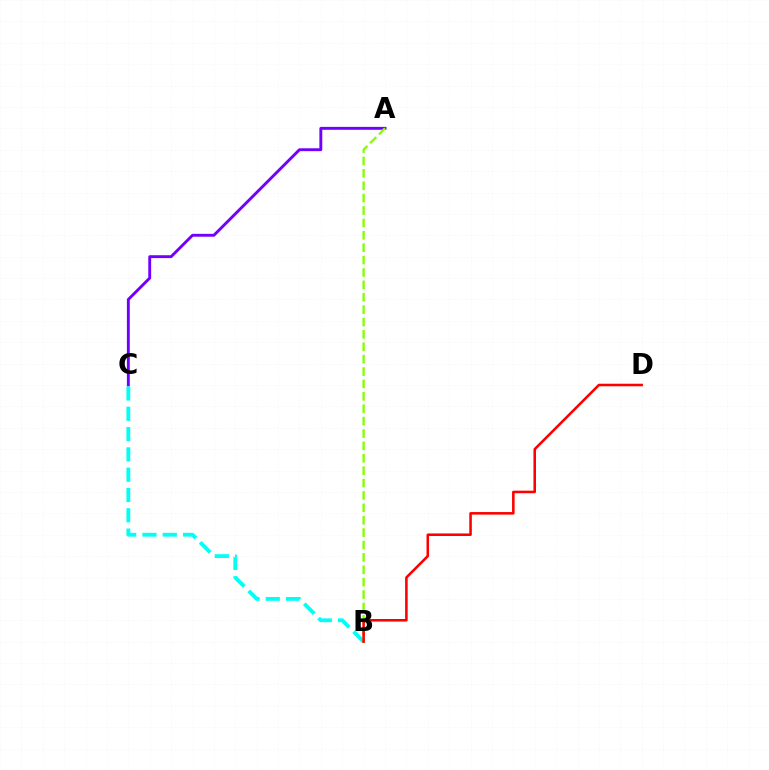{('A', 'C'): [{'color': '#7200ff', 'line_style': 'solid', 'thickness': 2.09}], ('B', 'C'): [{'color': '#00fff6', 'line_style': 'dashed', 'thickness': 2.76}], ('A', 'B'): [{'color': '#84ff00', 'line_style': 'dashed', 'thickness': 1.68}], ('B', 'D'): [{'color': '#ff0000', 'line_style': 'solid', 'thickness': 1.84}]}